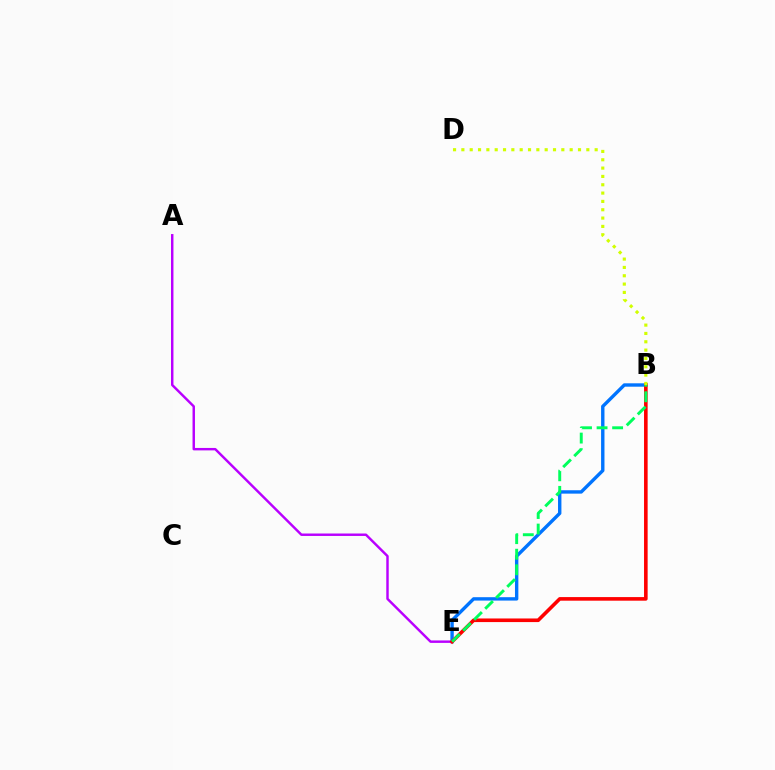{('B', 'E'): [{'color': '#0074ff', 'line_style': 'solid', 'thickness': 2.44}, {'color': '#ff0000', 'line_style': 'solid', 'thickness': 2.6}, {'color': '#00ff5c', 'line_style': 'dashed', 'thickness': 2.11}], ('A', 'E'): [{'color': '#b900ff', 'line_style': 'solid', 'thickness': 1.76}], ('B', 'D'): [{'color': '#d1ff00', 'line_style': 'dotted', 'thickness': 2.26}]}